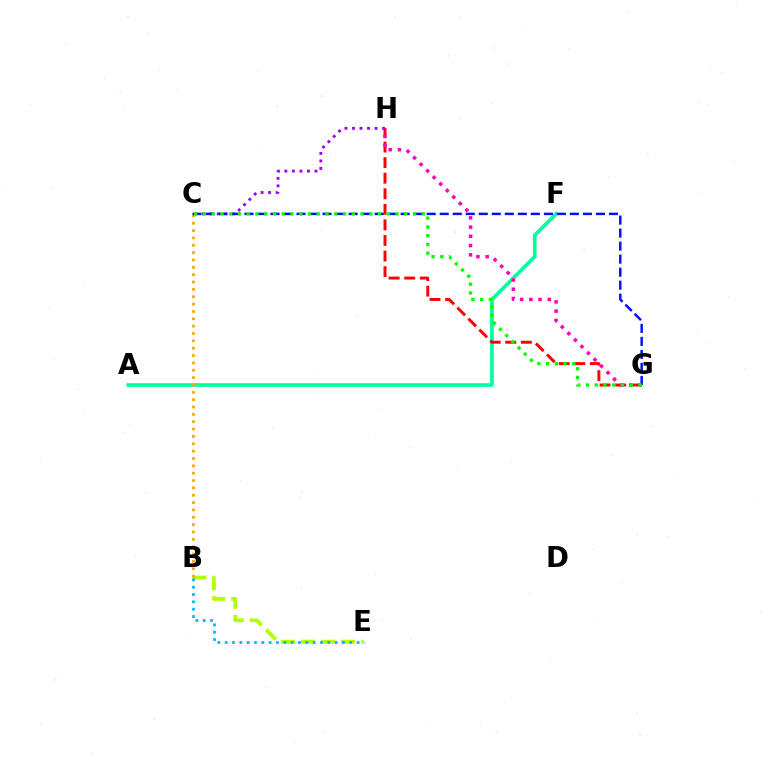{('B', 'E'): [{'color': '#b3ff00', 'line_style': 'dashed', 'thickness': 2.72}, {'color': '#00b5ff', 'line_style': 'dotted', 'thickness': 1.99}], ('A', 'F'): [{'color': '#00ff9d', 'line_style': 'solid', 'thickness': 2.64}], ('C', 'H'): [{'color': '#9b00ff', 'line_style': 'dotted', 'thickness': 2.05}], ('G', 'H'): [{'color': '#ff0000', 'line_style': 'dashed', 'thickness': 2.12}, {'color': '#ff00bd', 'line_style': 'dotted', 'thickness': 2.51}], ('B', 'C'): [{'color': '#ffa500', 'line_style': 'dotted', 'thickness': 2.0}], ('C', 'G'): [{'color': '#0010ff', 'line_style': 'dashed', 'thickness': 1.77}, {'color': '#08ff00', 'line_style': 'dotted', 'thickness': 2.38}]}